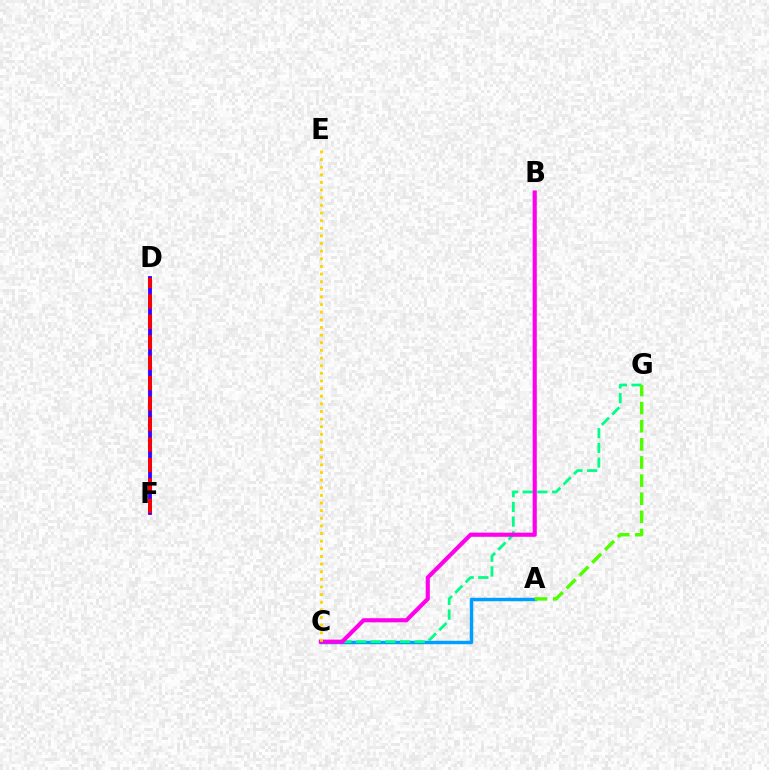{('A', 'C'): [{'color': '#009eff', 'line_style': 'solid', 'thickness': 2.48}], ('C', 'G'): [{'color': '#00ff86', 'line_style': 'dashed', 'thickness': 1.99}], ('D', 'F'): [{'color': '#3700ff', 'line_style': 'solid', 'thickness': 2.74}, {'color': '#ff0000', 'line_style': 'dashed', 'thickness': 2.78}], ('B', 'C'): [{'color': '#ff00ed', 'line_style': 'solid', 'thickness': 2.97}], ('C', 'E'): [{'color': '#ffd500', 'line_style': 'dotted', 'thickness': 2.07}], ('A', 'G'): [{'color': '#4fff00', 'line_style': 'dashed', 'thickness': 2.46}]}